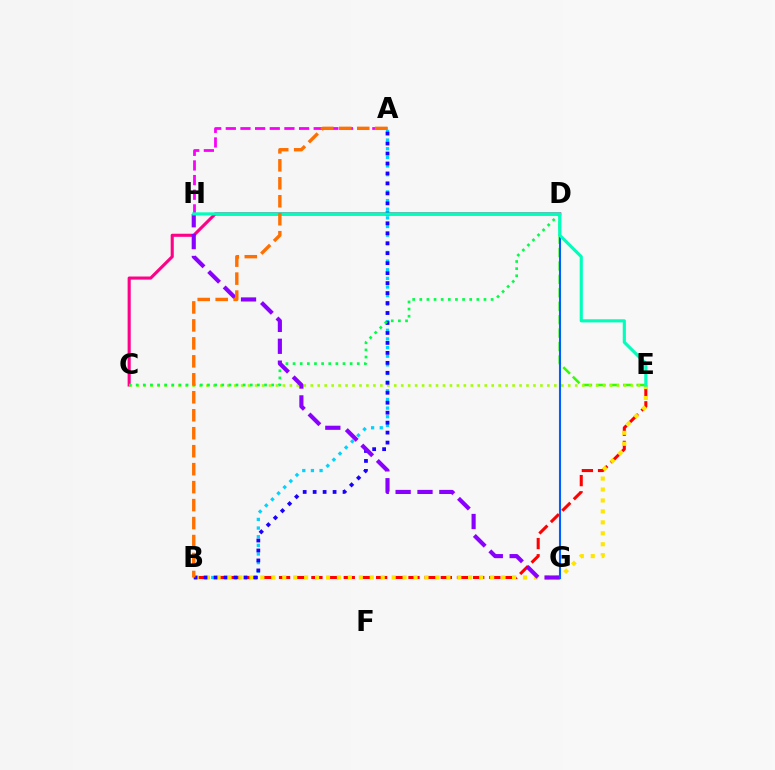{('C', 'D'): [{'color': '#ff0088', 'line_style': 'solid', 'thickness': 2.22}, {'color': '#00ff45', 'line_style': 'dotted', 'thickness': 1.94}], ('A', 'B'): [{'color': '#00d3ff', 'line_style': 'dotted', 'thickness': 2.35}, {'color': '#1900ff', 'line_style': 'dotted', 'thickness': 2.71}, {'color': '#ff7000', 'line_style': 'dashed', 'thickness': 2.44}], ('B', 'E'): [{'color': '#ff0000', 'line_style': 'dashed', 'thickness': 2.2}, {'color': '#ffe600', 'line_style': 'dotted', 'thickness': 2.97}], ('D', 'E'): [{'color': '#31ff00', 'line_style': 'dashed', 'thickness': 1.82}], ('A', 'H'): [{'color': '#fa00f9', 'line_style': 'dashed', 'thickness': 1.99}], ('C', 'E'): [{'color': '#a2ff00', 'line_style': 'dotted', 'thickness': 1.89}], ('G', 'H'): [{'color': '#8a00ff', 'line_style': 'dashed', 'thickness': 2.97}], ('D', 'G'): [{'color': '#005dff', 'line_style': 'solid', 'thickness': 1.51}], ('E', 'H'): [{'color': '#00ffbb', 'line_style': 'solid', 'thickness': 2.25}]}